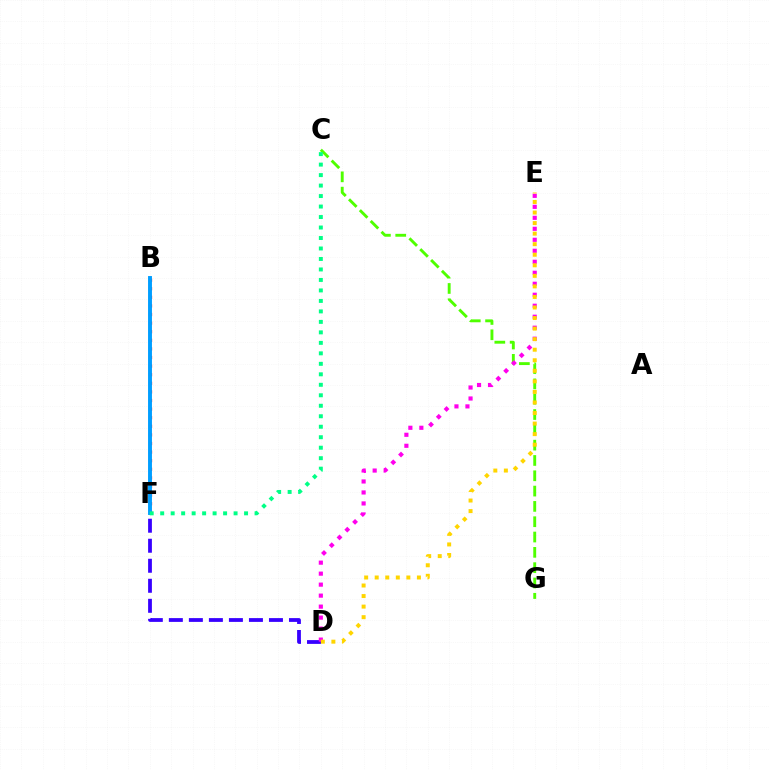{('C', 'G'): [{'color': '#4fff00', 'line_style': 'dashed', 'thickness': 2.08}], ('B', 'F'): [{'color': '#ff0000', 'line_style': 'dotted', 'thickness': 2.34}, {'color': '#009eff', 'line_style': 'solid', 'thickness': 2.81}], ('D', 'F'): [{'color': '#3700ff', 'line_style': 'dashed', 'thickness': 2.72}], ('D', 'E'): [{'color': '#ff00ed', 'line_style': 'dotted', 'thickness': 2.99}, {'color': '#ffd500', 'line_style': 'dotted', 'thickness': 2.87}], ('C', 'F'): [{'color': '#00ff86', 'line_style': 'dotted', 'thickness': 2.85}]}